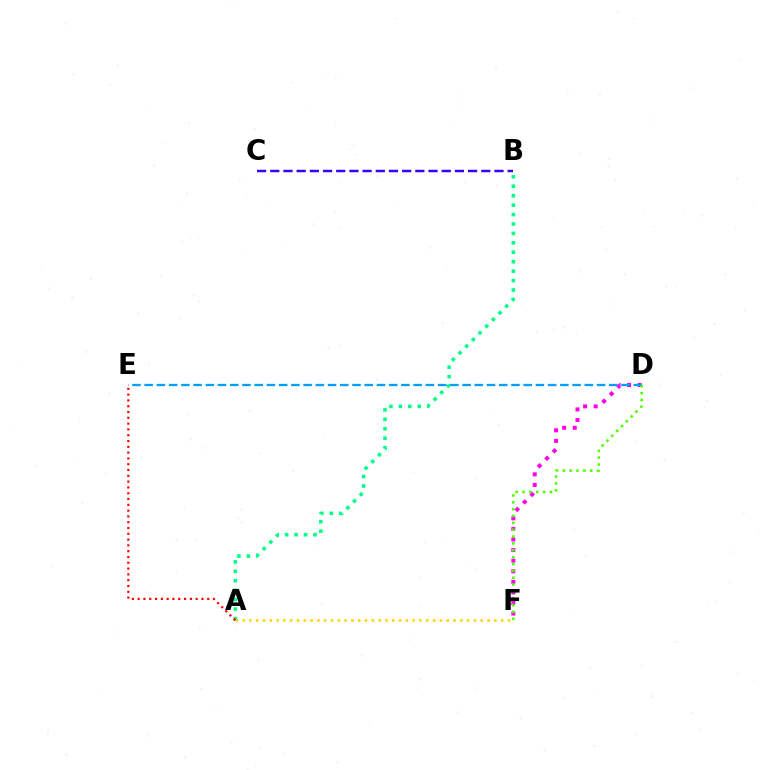{('A', 'B'): [{'color': '#00ff86', 'line_style': 'dotted', 'thickness': 2.56}], ('B', 'C'): [{'color': '#3700ff', 'line_style': 'dashed', 'thickness': 1.79}], ('D', 'F'): [{'color': '#ff00ed', 'line_style': 'dotted', 'thickness': 2.87}, {'color': '#4fff00', 'line_style': 'dotted', 'thickness': 1.86}], ('D', 'E'): [{'color': '#009eff', 'line_style': 'dashed', 'thickness': 1.66}], ('A', 'F'): [{'color': '#ffd500', 'line_style': 'dotted', 'thickness': 1.85}], ('A', 'E'): [{'color': '#ff0000', 'line_style': 'dotted', 'thickness': 1.58}]}